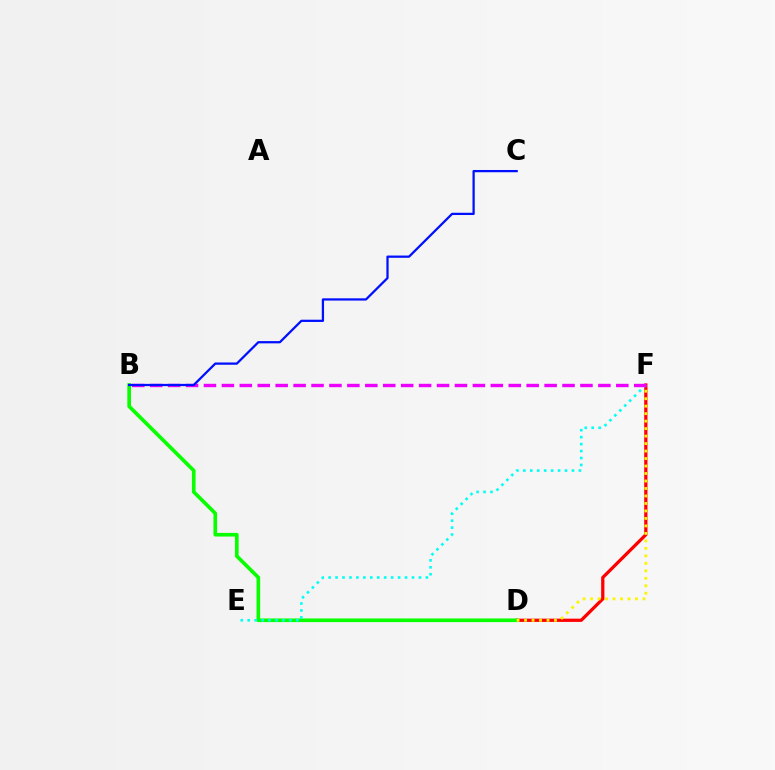{('D', 'F'): [{'color': '#ff0000', 'line_style': 'solid', 'thickness': 2.34}, {'color': '#fcf500', 'line_style': 'dotted', 'thickness': 2.03}], ('B', 'D'): [{'color': '#08ff00', 'line_style': 'solid', 'thickness': 2.63}], ('E', 'F'): [{'color': '#00fff6', 'line_style': 'dotted', 'thickness': 1.89}], ('B', 'F'): [{'color': '#ee00ff', 'line_style': 'dashed', 'thickness': 2.44}], ('B', 'C'): [{'color': '#0010ff', 'line_style': 'solid', 'thickness': 1.63}]}